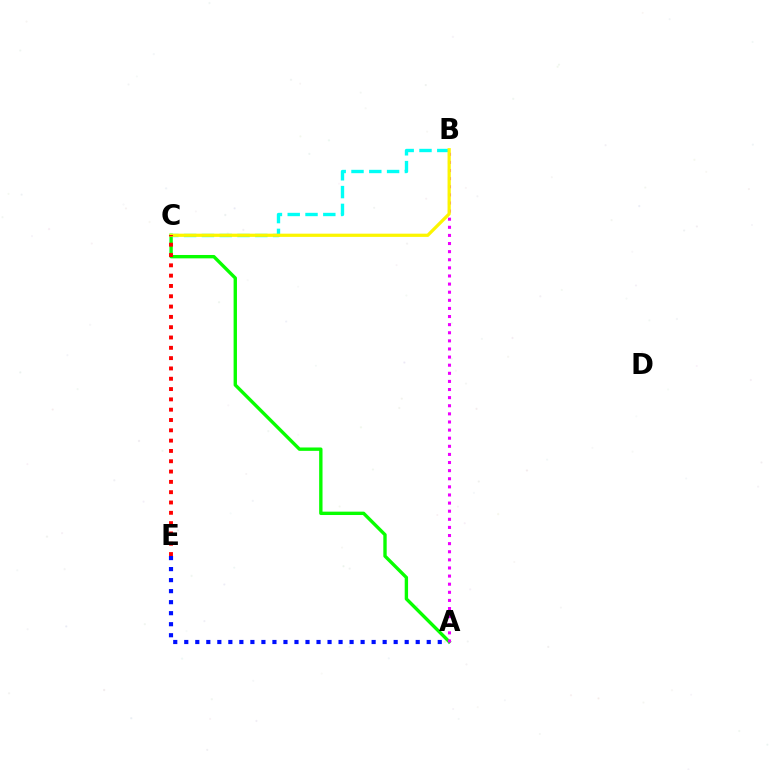{('A', 'E'): [{'color': '#0010ff', 'line_style': 'dotted', 'thickness': 2.99}], ('A', 'C'): [{'color': '#08ff00', 'line_style': 'solid', 'thickness': 2.43}], ('B', 'C'): [{'color': '#00fff6', 'line_style': 'dashed', 'thickness': 2.42}, {'color': '#fcf500', 'line_style': 'solid', 'thickness': 2.32}], ('A', 'B'): [{'color': '#ee00ff', 'line_style': 'dotted', 'thickness': 2.2}], ('C', 'E'): [{'color': '#ff0000', 'line_style': 'dotted', 'thickness': 2.8}]}